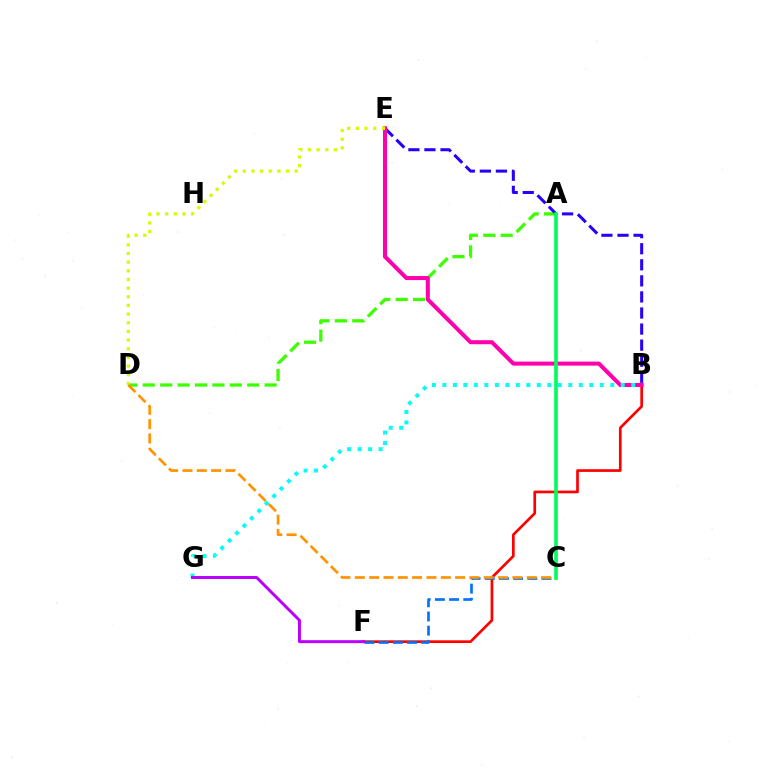{('B', 'F'): [{'color': '#ff0000', 'line_style': 'solid', 'thickness': 1.94}], ('A', 'D'): [{'color': '#3dff00', 'line_style': 'dashed', 'thickness': 2.36}], ('C', 'F'): [{'color': '#0074ff', 'line_style': 'dashed', 'thickness': 1.93}], ('B', 'E'): [{'color': '#2500ff', 'line_style': 'dashed', 'thickness': 2.18}, {'color': '#ff00ac', 'line_style': 'solid', 'thickness': 2.9}], ('D', 'E'): [{'color': '#d1ff00', 'line_style': 'dotted', 'thickness': 2.35}], ('A', 'C'): [{'color': '#00ff5c', 'line_style': 'solid', 'thickness': 2.65}], ('B', 'G'): [{'color': '#00fff6', 'line_style': 'dotted', 'thickness': 2.85}], ('F', 'G'): [{'color': '#b900ff', 'line_style': 'solid', 'thickness': 2.13}], ('C', 'D'): [{'color': '#ff9400', 'line_style': 'dashed', 'thickness': 1.95}]}